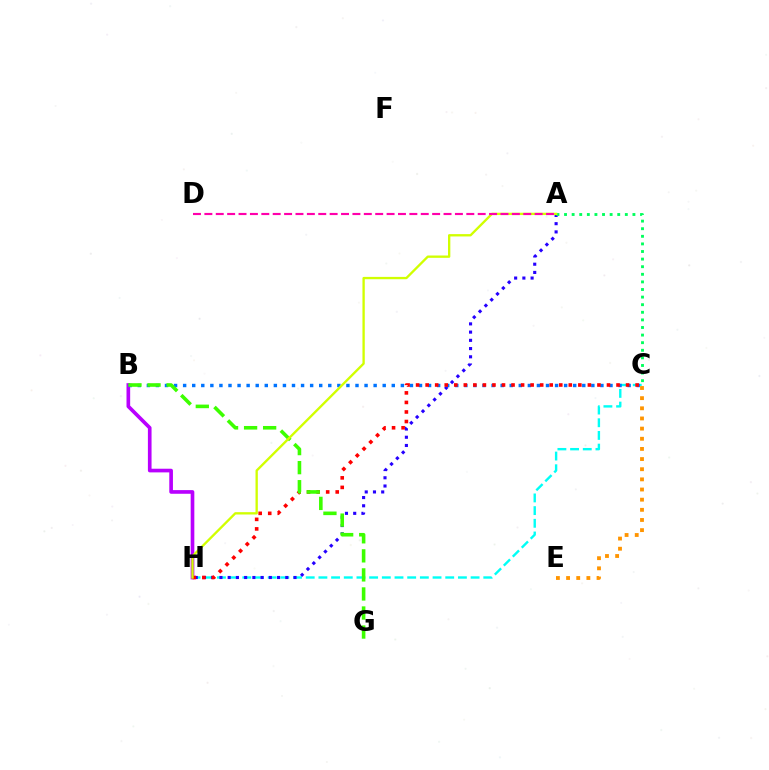{('C', 'H'): [{'color': '#00fff6', 'line_style': 'dashed', 'thickness': 1.72}, {'color': '#ff0000', 'line_style': 'dotted', 'thickness': 2.59}], ('B', 'H'): [{'color': '#b900ff', 'line_style': 'solid', 'thickness': 2.63}], ('A', 'H'): [{'color': '#2500ff', 'line_style': 'dotted', 'thickness': 2.24}, {'color': '#d1ff00', 'line_style': 'solid', 'thickness': 1.68}], ('B', 'C'): [{'color': '#0074ff', 'line_style': 'dotted', 'thickness': 2.46}], ('C', 'E'): [{'color': '#ff9400', 'line_style': 'dotted', 'thickness': 2.76}], ('B', 'G'): [{'color': '#3dff00', 'line_style': 'dashed', 'thickness': 2.59}], ('A', 'C'): [{'color': '#00ff5c', 'line_style': 'dotted', 'thickness': 2.06}], ('A', 'D'): [{'color': '#ff00ac', 'line_style': 'dashed', 'thickness': 1.55}]}